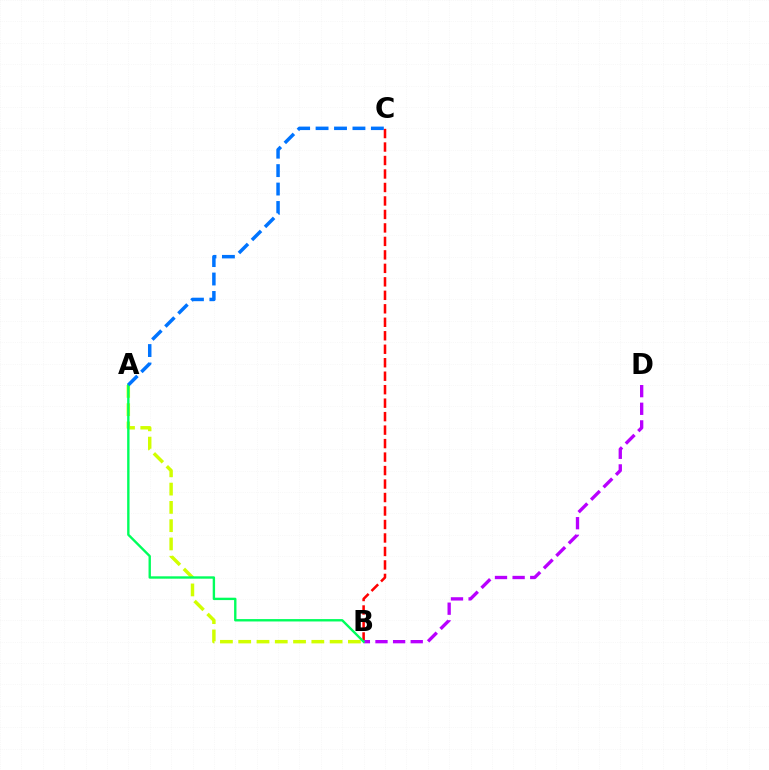{('A', 'B'): [{'color': '#d1ff00', 'line_style': 'dashed', 'thickness': 2.48}, {'color': '#00ff5c', 'line_style': 'solid', 'thickness': 1.71}], ('B', 'C'): [{'color': '#ff0000', 'line_style': 'dashed', 'thickness': 1.83}], ('B', 'D'): [{'color': '#b900ff', 'line_style': 'dashed', 'thickness': 2.39}], ('A', 'C'): [{'color': '#0074ff', 'line_style': 'dashed', 'thickness': 2.5}]}